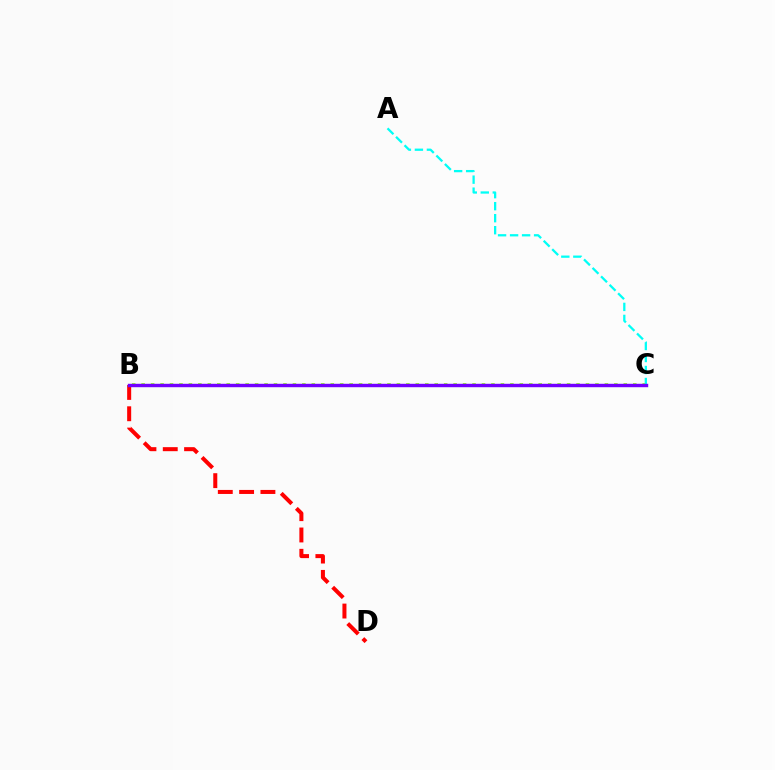{('B', 'D'): [{'color': '#ff0000', 'line_style': 'dashed', 'thickness': 2.9}], ('B', 'C'): [{'color': '#84ff00', 'line_style': 'dotted', 'thickness': 2.57}, {'color': '#7200ff', 'line_style': 'solid', 'thickness': 2.47}], ('A', 'C'): [{'color': '#00fff6', 'line_style': 'dashed', 'thickness': 1.63}]}